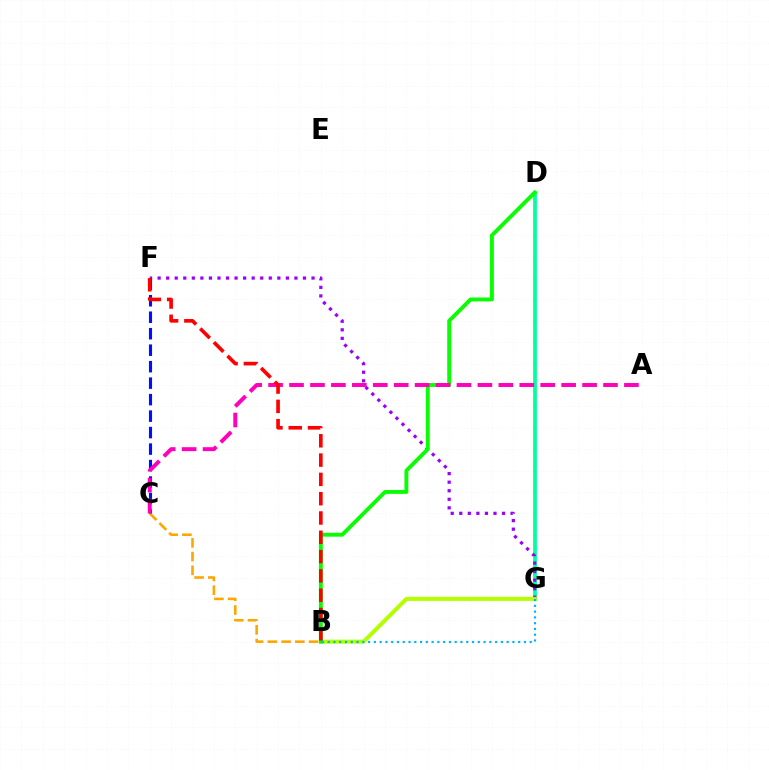{('D', 'G'): [{'color': '#00ff9d', 'line_style': 'solid', 'thickness': 2.69}], ('B', 'C'): [{'color': '#ffa500', 'line_style': 'dashed', 'thickness': 1.87}], ('F', 'G'): [{'color': '#9b00ff', 'line_style': 'dotted', 'thickness': 2.32}], ('B', 'G'): [{'color': '#b3ff00', 'line_style': 'solid', 'thickness': 2.9}, {'color': '#00b5ff', 'line_style': 'dotted', 'thickness': 1.57}], ('C', 'F'): [{'color': '#0010ff', 'line_style': 'dashed', 'thickness': 2.24}], ('B', 'D'): [{'color': '#08ff00', 'line_style': 'solid', 'thickness': 2.79}], ('A', 'C'): [{'color': '#ff00bd', 'line_style': 'dashed', 'thickness': 2.84}], ('B', 'F'): [{'color': '#ff0000', 'line_style': 'dashed', 'thickness': 2.62}]}